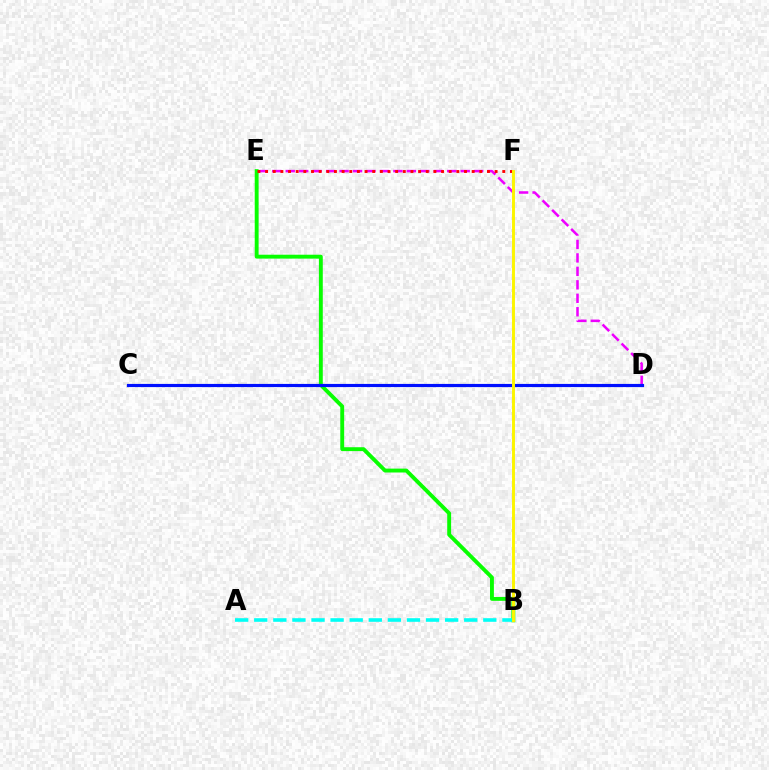{('B', 'E'): [{'color': '#08ff00', 'line_style': 'solid', 'thickness': 2.8}], ('A', 'B'): [{'color': '#00fff6', 'line_style': 'dashed', 'thickness': 2.59}], ('D', 'E'): [{'color': '#ee00ff', 'line_style': 'dashed', 'thickness': 1.83}], ('E', 'F'): [{'color': '#ff0000', 'line_style': 'dotted', 'thickness': 2.08}], ('C', 'D'): [{'color': '#0010ff', 'line_style': 'solid', 'thickness': 2.28}], ('B', 'F'): [{'color': '#fcf500', 'line_style': 'solid', 'thickness': 2.12}]}